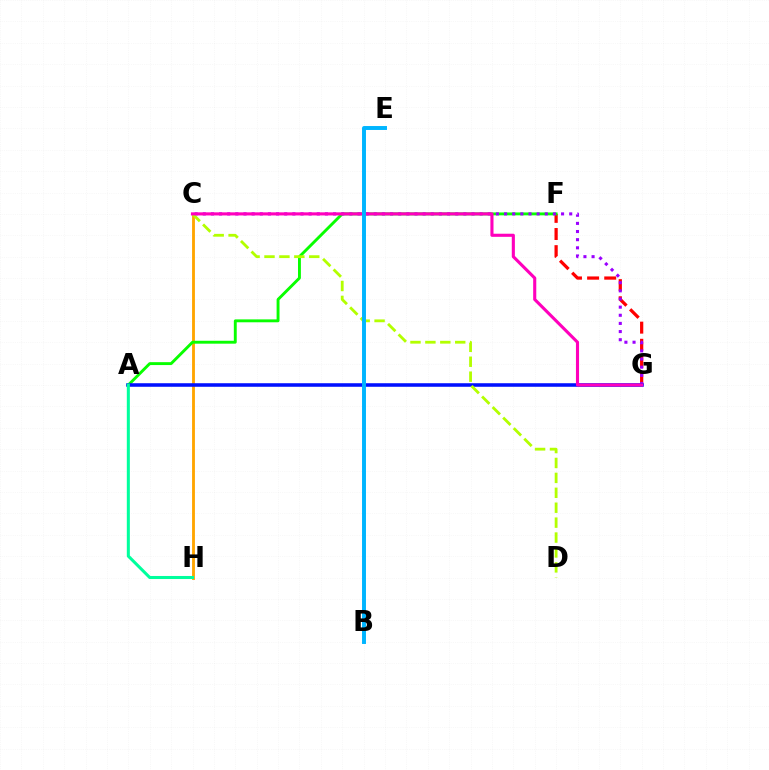{('F', 'G'): [{'color': '#ff0000', 'line_style': 'dashed', 'thickness': 2.33}], ('C', 'H'): [{'color': '#ffa500', 'line_style': 'solid', 'thickness': 2.05}], ('A', 'F'): [{'color': '#08ff00', 'line_style': 'solid', 'thickness': 2.09}], ('C', 'G'): [{'color': '#9b00ff', 'line_style': 'dotted', 'thickness': 2.21}, {'color': '#ff00bd', 'line_style': 'solid', 'thickness': 2.23}], ('A', 'G'): [{'color': '#0010ff', 'line_style': 'solid', 'thickness': 2.55}], ('C', 'D'): [{'color': '#b3ff00', 'line_style': 'dashed', 'thickness': 2.03}], ('B', 'E'): [{'color': '#00b5ff', 'line_style': 'solid', 'thickness': 2.83}], ('A', 'H'): [{'color': '#00ff9d', 'line_style': 'solid', 'thickness': 2.19}]}